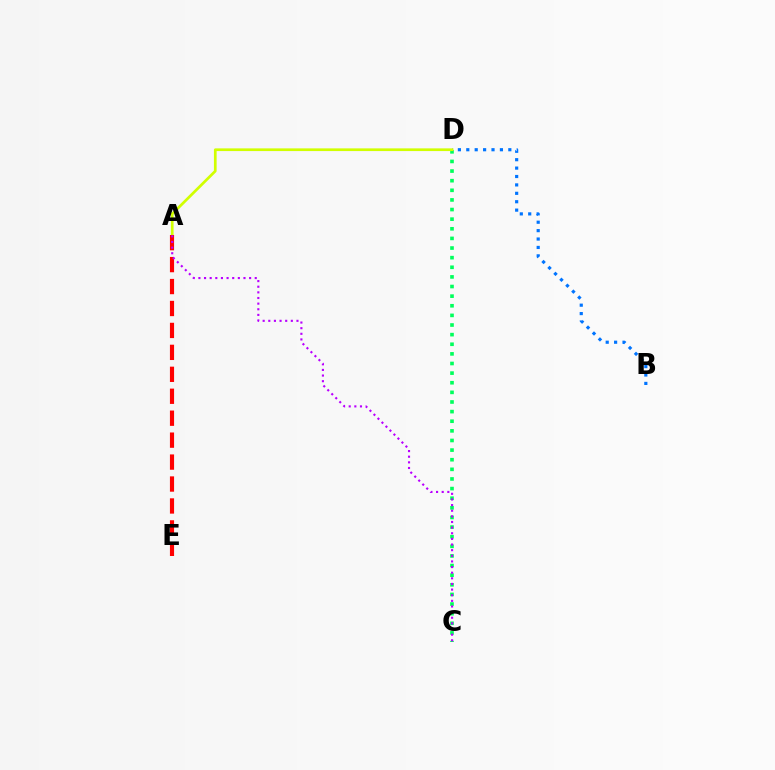{('C', 'D'): [{'color': '#00ff5c', 'line_style': 'dotted', 'thickness': 2.61}], ('B', 'D'): [{'color': '#0074ff', 'line_style': 'dotted', 'thickness': 2.28}], ('A', 'D'): [{'color': '#d1ff00', 'line_style': 'solid', 'thickness': 1.95}], ('A', 'E'): [{'color': '#ff0000', 'line_style': 'dashed', 'thickness': 2.98}], ('A', 'C'): [{'color': '#b900ff', 'line_style': 'dotted', 'thickness': 1.53}]}